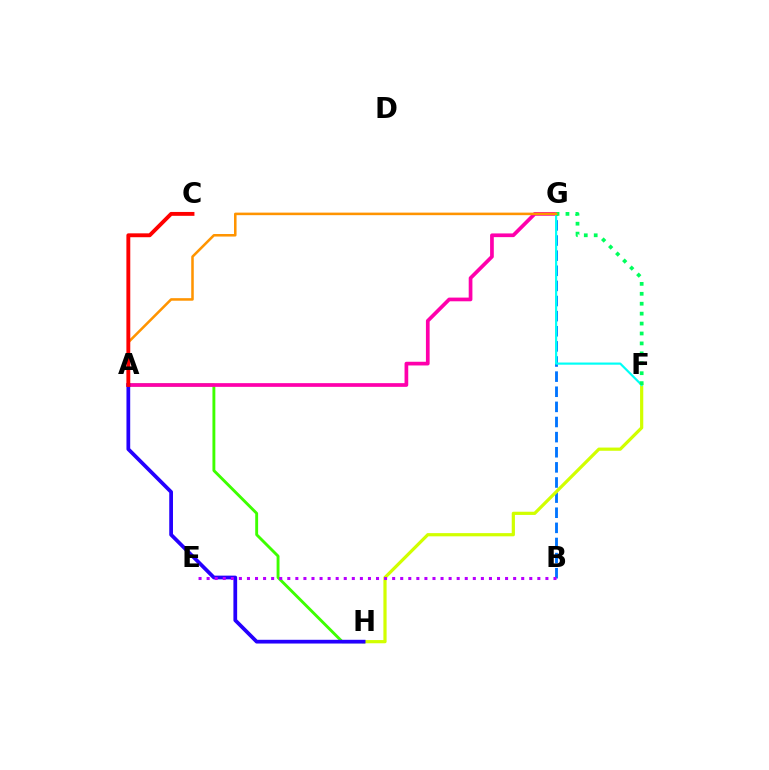{('A', 'H'): [{'color': '#3dff00', 'line_style': 'solid', 'thickness': 2.08}, {'color': '#2500ff', 'line_style': 'solid', 'thickness': 2.69}], ('B', 'G'): [{'color': '#0074ff', 'line_style': 'dashed', 'thickness': 2.05}], ('A', 'G'): [{'color': '#ff00ac', 'line_style': 'solid', 'thickness': 2.67}, {'color': '#ff9400', 'line_style': 'solid', 'thickness': 1.83}], ('F', 'H'): [{'color': '#d1ff00', 'line_style': 'solid', 'thickness': 2.31}], ('F', 'G'): [{'color': '#00fff6', 'line_style': 'solid', 'thickness': 1.57}, {'color': '#00ff5c', 'line_style': 'dotted', 'thickness': 2.7}], ('A', 'C'): [{'color': '#ff0000', 'line_style': 'solid', 'thickness': 2.79}], ('B', 'E'): [{'color': '#b900ff', 'line_style': 'dotted', 'thickness': 2.19}]}